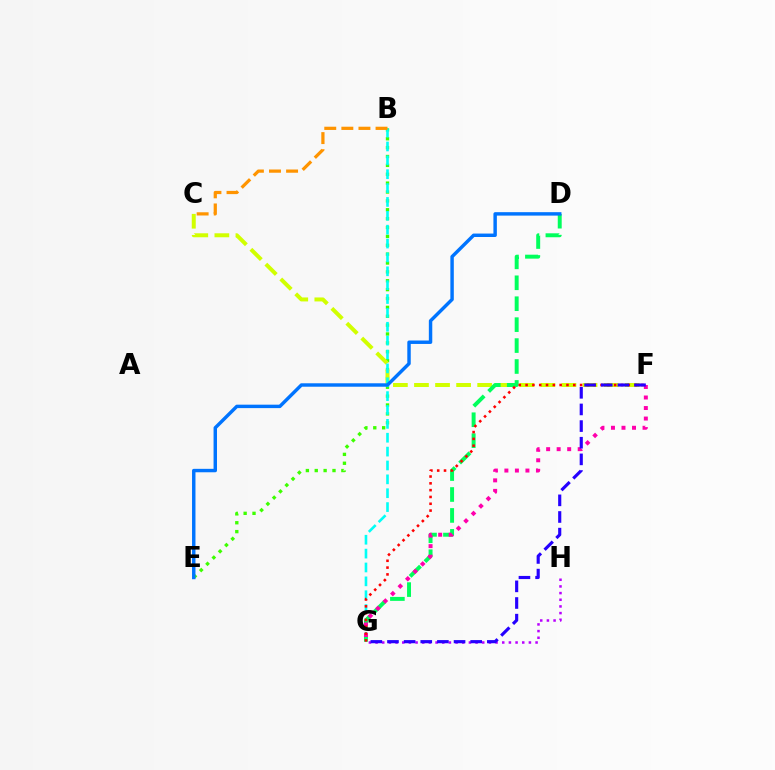{('B', 'E'): [{'color': '#3dff00', 'line_style': 'dotted', 'thickness': 2.41}], ('C', 'F'): [{'color': '#d1ff00', 'line_style': 'dashed', 'thickness': 2.86}], ('G', 'H'): [{'color': '#b900ff', 'line_style': 'dotted', 'thickness': 1.81}], ('B', 'G'): [{'color': '#00fff6', 'line_style': 'dashed', 'thickness': 1.88}], ('D', 'G'): [{'color': '#00ff5c', 'line_style': 'dashed', 'thickness': 2.84}], ('D', 'E'): [{'color': '#0074ff', 'line_style': 'solid', 'thickness': 2.48}], ('B', 'C'): [{'color': '#ff9400', 'line_style': 'dashed', 'thickness': 2.32}], ('F', 'G'): [{'color': '#ff00ac', 'line_style': 'dotted', 'thickness': 2.86}, {'color': '#ff0000', 'line_style': 'dotted', 'thickness': 1.85}, {'color': '#2500ff', 'line_style': 'dashed', 'thickness': 2.26}]}